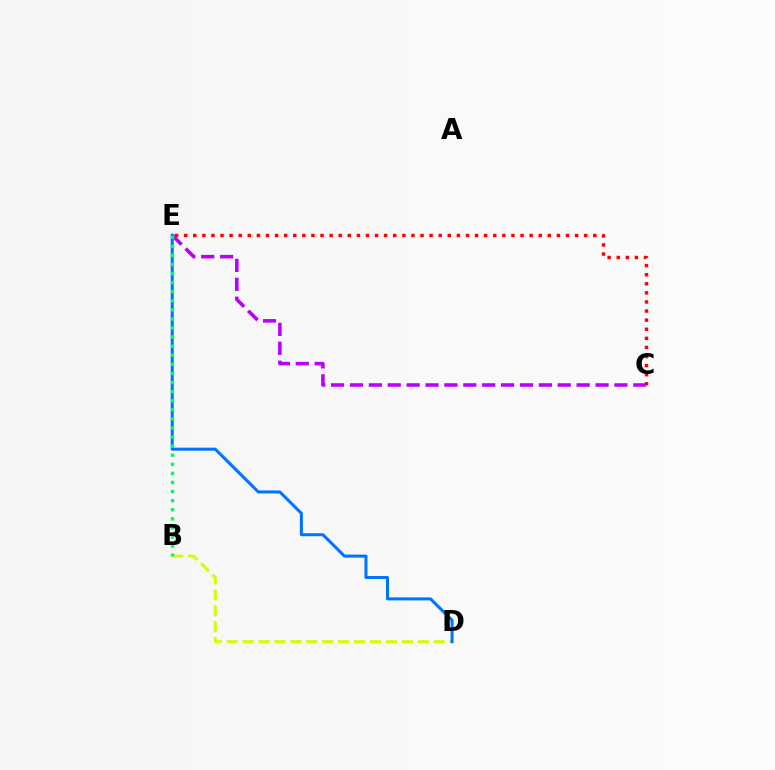{('B', 'D'): [{'color': '#d1ff00', 'line_style': 'dashed', 'thickness': 2.16}], ('C', 'E'): [{'color': '#ff0000', 'line_style': 'dotted', 'thickness': 2.47}, {'color': '#b900ff', 'line_style': 'dashed', 'thickness': 2.57}], ('D', 'E'): [{'color': '#0074ff', 'line_style': 'solid', 'thickness': 2.18}], ('B', 'E'): [{'color': '#00ff5c', 'line_style': 'dotted', 'thickness': 2.47}]}